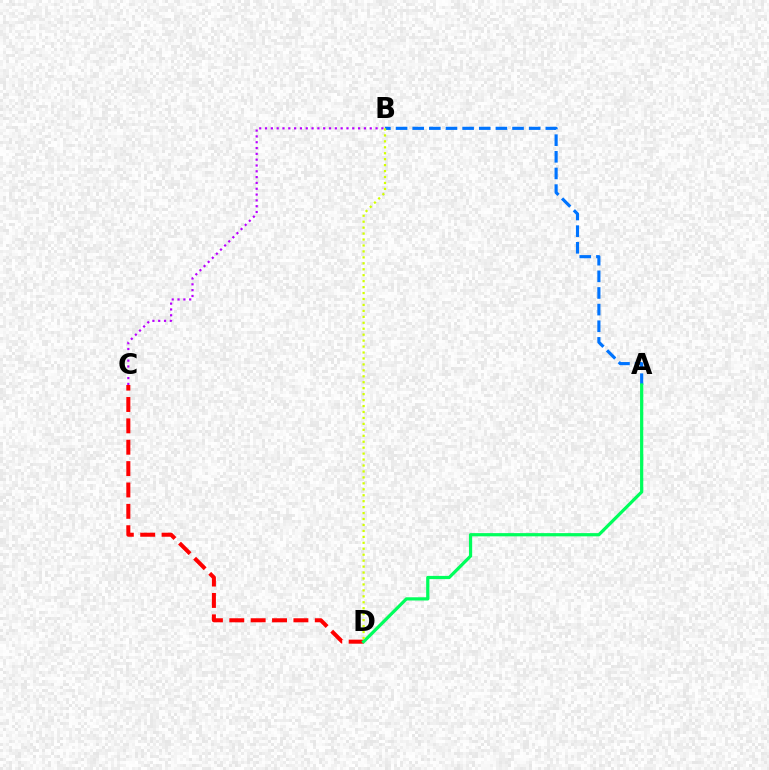{('C', 'D'): [{'color': '#ff0000', 'line_style': 'dashed', 'thickness': 2.9}], ('A', 'B'): [{'color': '#0074ff', 'line_style': 'dashed', 'thickness': 2.26}], ('A', 'D'): [{'color': '#00ff5c', 'line_style': 'solid', 'thickness': 2.32}], ('B', 'C'): [{'color': '#b900ff', 'line_style': 'dotted', 'thickness': 1.58}], ('B', 'D'): [{'color': '#d1ff00', 'line_style': 'dotted', 'thickness': 1.62}]}